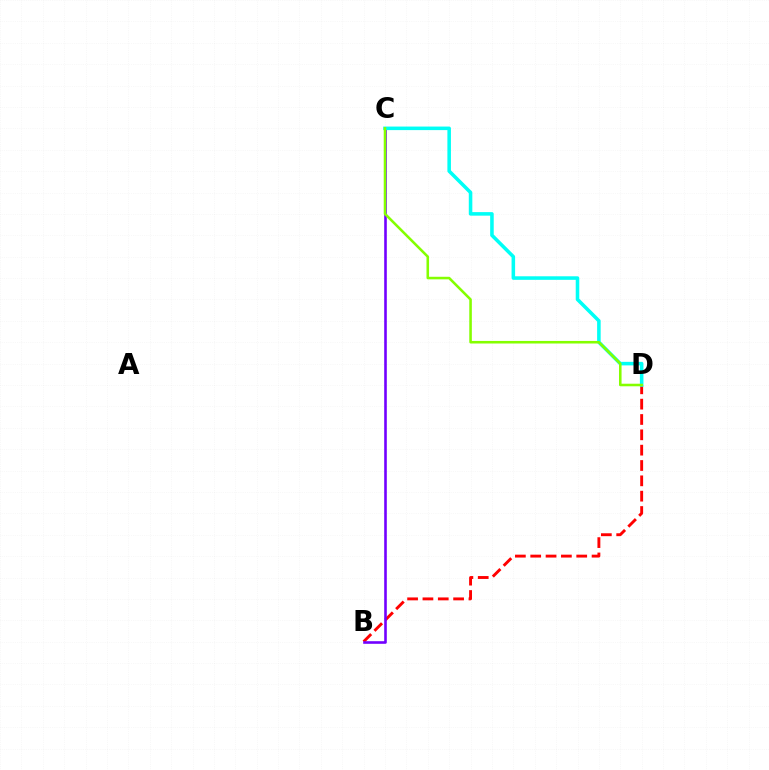{('B', 'D'): [{'color': '#ff0000', 'line_style': 'dashed', 'thickness': 2.08}], ('B', 'C'): [{'color': '#7200ff', 'line_style': 'solid', 'thickness': 1.88}], ('C', 'D'): [{'color': '#00fff6', 'line_style': 'solid', 'thickness': 2.56}, {'color': '#84ff00', 'line_style': 'solid', 'thickness': 1.85}]}